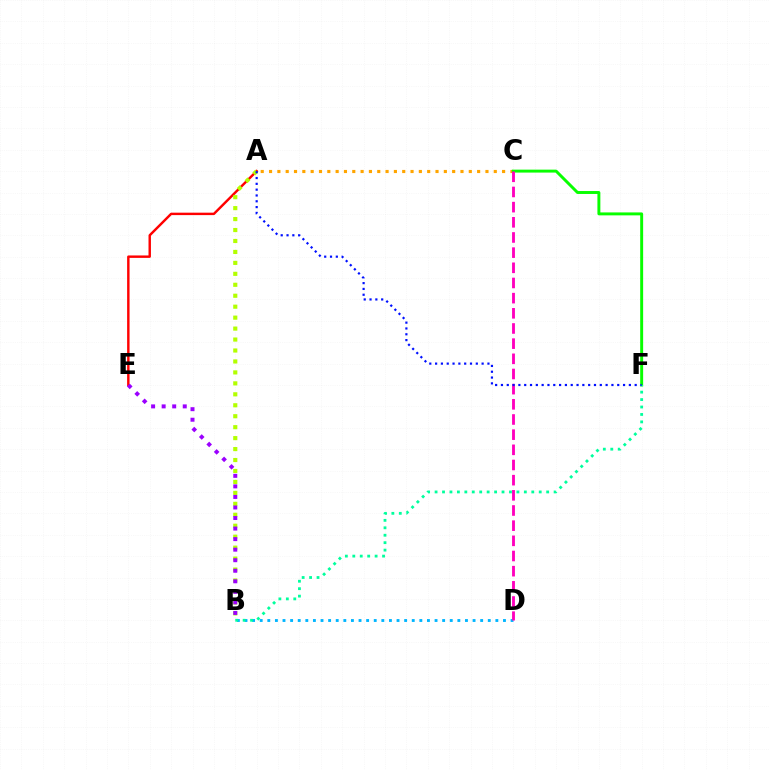{('B', 'D'): [{'color': '#00b5ff', 'line_style': 'dotted', 'thickness': 2.07}], ('A', 'E'): [{'color': '#ff0000', 'line_style': 'solid', 'thickness': 1.75}], ('A', 'B'): [{'color': '#b3ff00', 'line_style': 'dotted', 'thickness': 2.98}], ('A', 'C'): [{'color': '#ffa500', 'line_style': 'dotted', 'thickness': 2.26}], ('C', 'F'): [{'color': '#08ff00', 'line_style': 'solid', 'thickness': 2.12}], ('B', 'F'): [{'color': '#00ff9d', 'line_style': 'dotted', 'thickness': 2.02}], ('C', 'D'): [{'color': '#ff00bd', 'line_style': 'dashed', 'thickness': 2.06}], ('B', 'E'): [{'color': '#9b00ff', 'line_style': 'dotted', 'thickness': 2.87}], ('A', 'F'): [{'color': '#0010ff', 'line_style': 'dotted', 'thickness': 1.58}]}